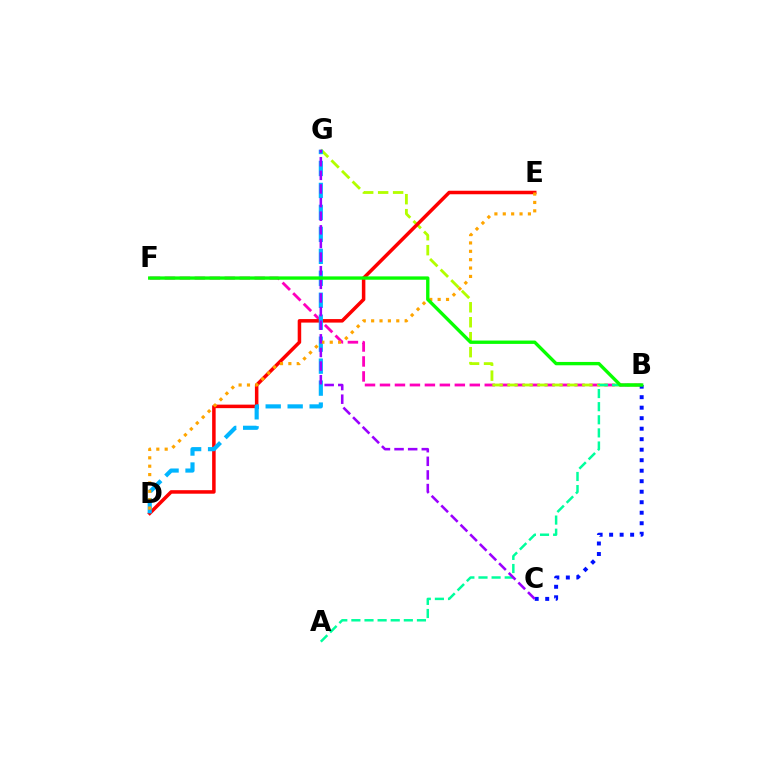{('B', 'F'): [{'color': '#ff00bd', 'line_style': 'dashed', 'thickness': 2.03}, {'color': '#08ff00', 'line_style': 'solid', 'thickness': 2.41}], ('B', 'G'): [{'color': '#b3ff00', 'line_style': 'dashed', 'thickness': 2.03}], ('D', 'E'): [{'color': '#ff0000', 'line_style': 'solid', 'thickness': 2.53}, {'color': '#ffa500', 'line_style': 'dotted', 'thickness': 2.28}], ('D', 'G'): [{'color': '#00b5ff', 'line_style': 'dashed', 'thickness': 2.98}], ('B', 'C'): [{'color': '#0010ff', 'line_style': 'dotted', 'thickness': 2.85}], ('A', 'B'): [{'color': '#00ff9d', 'line_style': 'dashed', 'thickness': 1.78}], ('C', 'G'): [{'color': '#9b00ff', 'line_style': 'dashed', 'thickness': 1.85}]}